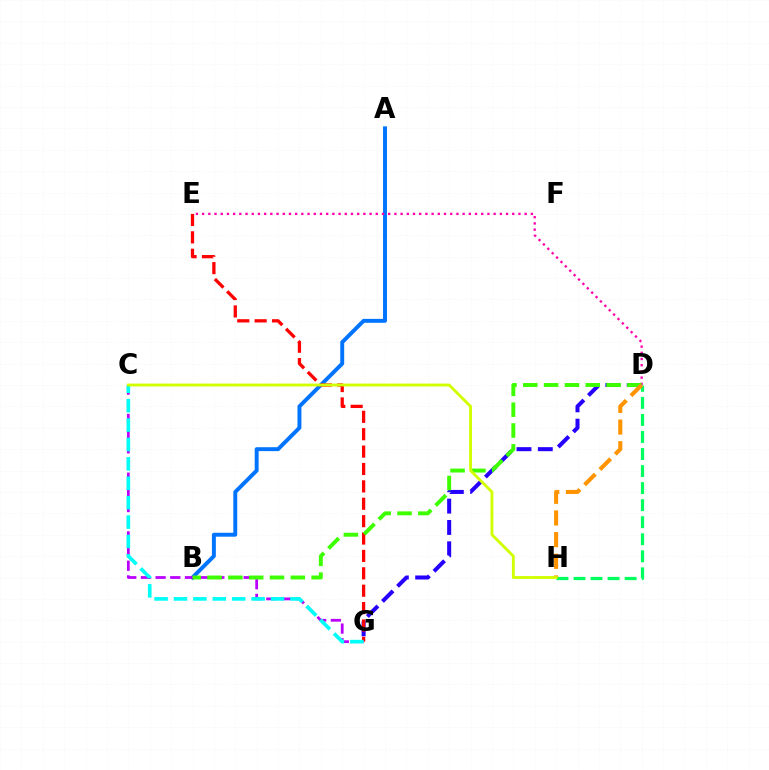{('D', 'H'): [{'color': '#00ff5c', 'line_style': 'dashed', 'thickness': 2.32}, {'color': '#ff9400', 'line_style': 'dashed', 'thickness': 2.94}], ('D', 'G'): [{'color': '#2500ff', 'line_style': 'dashed', 'thickness': 2.9}], ('A', 'B'): [{'color': '#0074ff', 'line_style': 'solid', 'thickness': 2.83}], ('E', 'G'): [{'color': '#ff0000', 'line_style': 'dashed', 'thickness': 2.36}], ('C', 'G'): [{'color': '#b900ff', 'line_style': 'dashed', 'thickness': 1.99}, {'color': '#00fff6', 'line_style': 'dashed', 'thickness': 2.64}], ('D', 'E'): [{'color': '#ff00ac', 'line_style': 'dotted', 'thickness': 1.69}], ('B', 'D'): [{'color': '#3dff00', 'line_style': 'dashed', 'thickness': 2.83}], ('C', 'H'): [{'color': '#d1ff00', 'line_style': 'solid', 'thickness': 2.05}]}